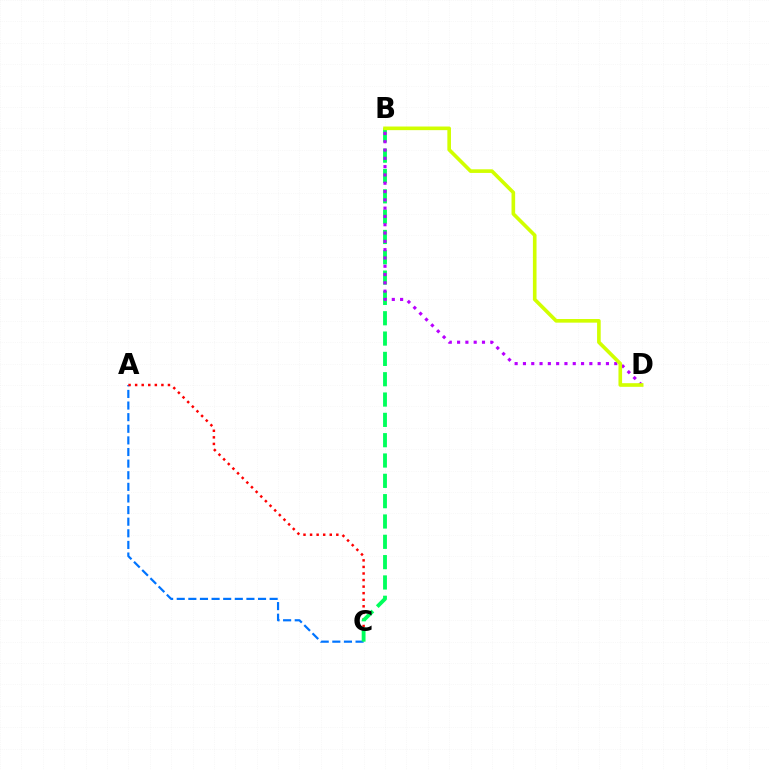{('A', 'C'): [{'color': '#0074ff', 'line_style': 'dashed', 'thickness': 1.58}, {'color': '#ff0000', 'line_style': 'dotted', 'thickness': 1.78}], ('B', 'C'): [{'color': '#00ff5c', 'line_style': 'dashed', 'thickness': 2.76}], ('B', 'D'): [{'color': '#b900ff', 'line_style': 'dotted', 'thickness': 2.26}, {'color': '#d1ff00', 'line_style': 'solid', 'thickness': 2.61}]}